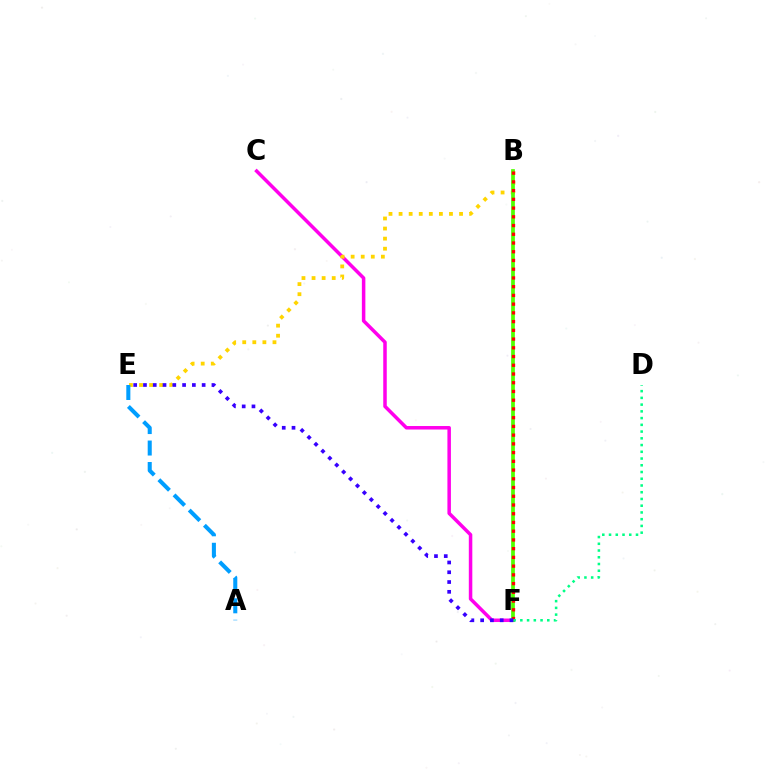{('C', 'F'): [{'color': '#ff00ed', 'line_style': 'solid', 'thickness': 2.52}], ('B', 'E'): [{'color': '#ffd500', 'line_style': 'dotted', 'thickness': 2.74}], ('B', 'F'): [{'color': '#4fff00', 'line_style': 'solid', 'thickness': 2.68}, {'color': '#ff0000', 'line_style': 'dotted', 'thickness': 2.37}], ('D', 'F'): [{'color': '#00ff86', 'line_style': 'dotted', 'thickness': 1.83}], ('E', 'F'): [{'color': '#3700ff', 'line_style': 'dotted', 'thickness': 2.66}], ('A', 'E'): [{'color': '#009eff', 'line_style': 'dashed', 'thickness': 2.92}]}